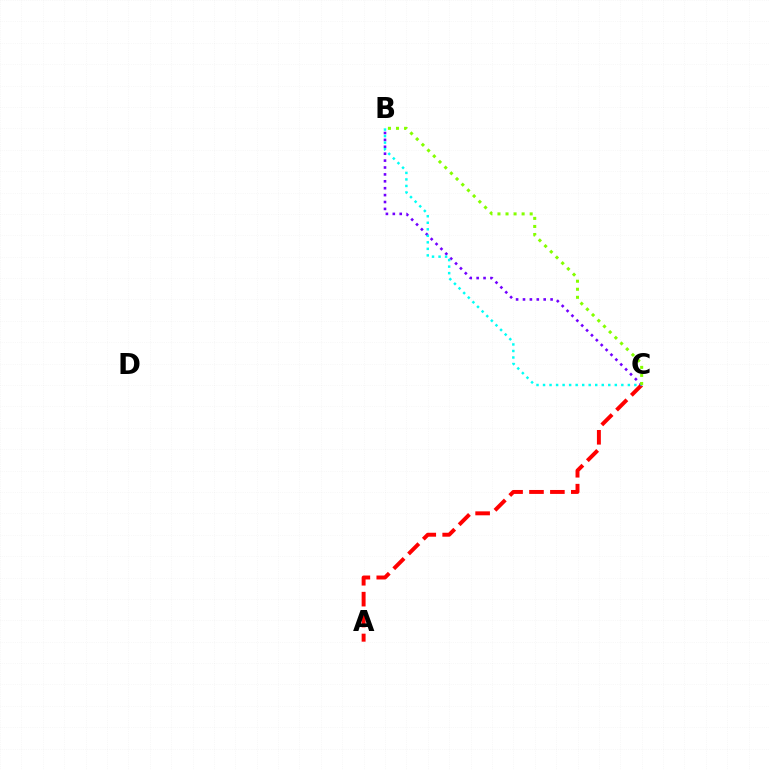{('A', 'C'): [{'color': '#ff0000', 'line_style': 'dashed', 'thickness': 2.84}], ('B', 'C'): [{'color': '#7200ff', 'line_style': 'dotted', 'thickness': 1.87}, {'color': '#00fff6', 'line_style': 'dotted', 'thickness': 1.77}, {'color': '#84ff00', 'line_style': 'dotted', 'thickness': 2.19}]}